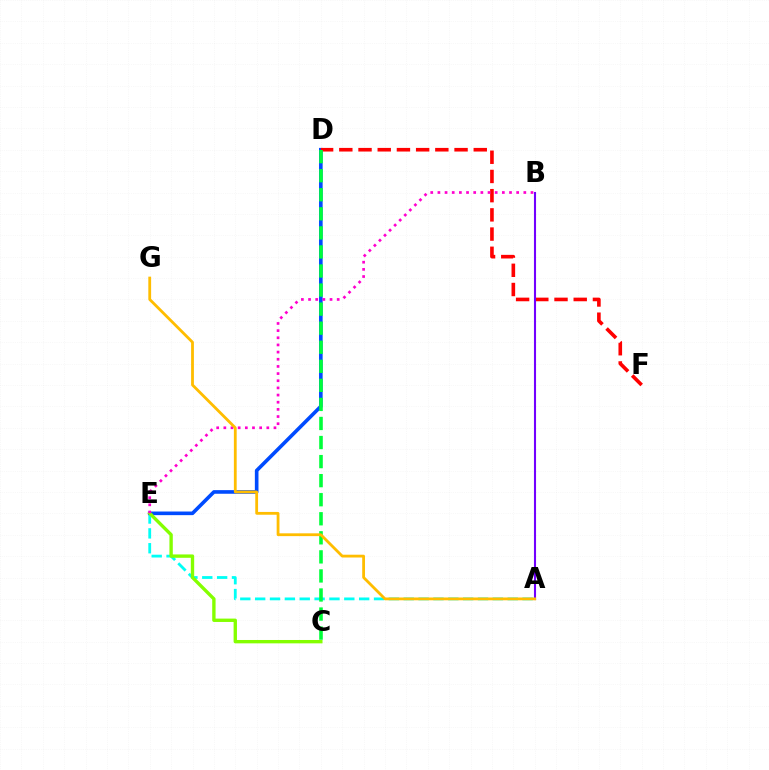{('A', 'E'): [{'color': '#00fff6', 'line_style': 'dashed', 'thickness': 2.02}], ('D', 'E'): [{'color': '#004bff', 'line_style': 'solid', 'thickness': 2.61}], ('C', 'E'): [{'color': '#84ff00', 'line_style': 'solid', 'thickness': 2.42}], ('D', 'F'): [{'color': '#ff0000', 'line_style': 'dashed', 'thickness': 2.61}], ('A', 'B'): [{'color': '#7200ff', 'line_style': 'solid', 'thickness': 1.51}], ('C', 'D'): [{'color': '#00ff39', 'line_style': 'dashed', 'thickness': 2.59}], ('B', 'E'): [{'color': '#ff00cf', 'line_style': 'dotted', 'thickness': 1.95}], ('A', 'G'): [{'color': '#ffbd00', 'line_style': 'solid', 'thickness': 2.02}]}